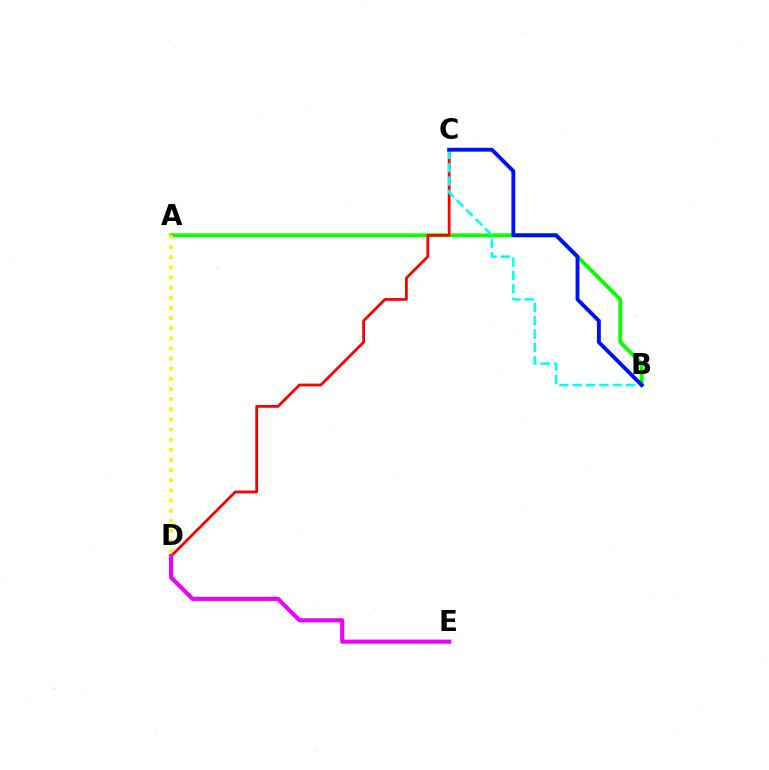{('A', 'B'): [{'color': '#08ff00', 'line_style': 'solid', 'thickness': 2.74}], ('A', 'D'): [{'color': '#fcf500', 'line_style': 'dotted', 'thickness': 2.75}], ('C', 'D'): [{'color': '#ff0000', 'line_style': 'solid', 'thickness': 2.01}], ('B', 'C'): [{'color': '#00fff6', 'line_style': 'dashed', 'thickness': 1.81}, {'color': '#0010ff', 'line_style': 'solid', 'thickness': 2.79}], ('D', 'E'): [{'color': '#ee00ff', 'line_style': 'solid', 'thickness': 2.98}]}